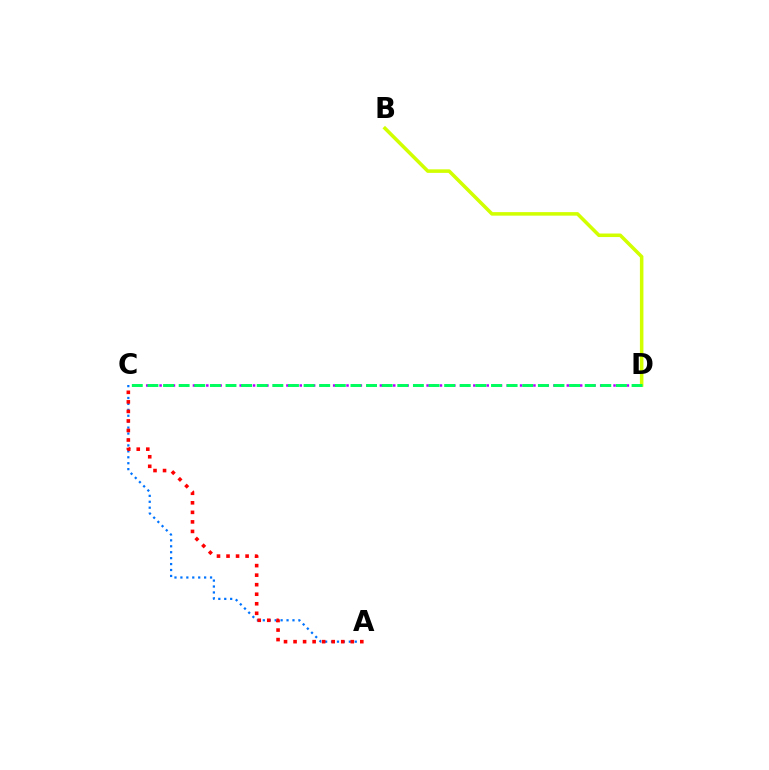{('C', 'D'): [{'color': '#b900ff', 'line_style': 'dotted', 'thickness': 1.81}, {'color': '#00ff5c', 'line_style': 'dashed', 'thickness': 2.12}], ('A', 'C'): [{'color': '#0074ff', 'line_style': 'dotted', 'thickness': 1.61}, {'color': '#ff0000', 'line_style': 'dotted', 'thickness': 2.59}], ('B', 'D'): [{'color': '#d1ff00', 'line_style': 'solid', 'thickness': 2.55}]}